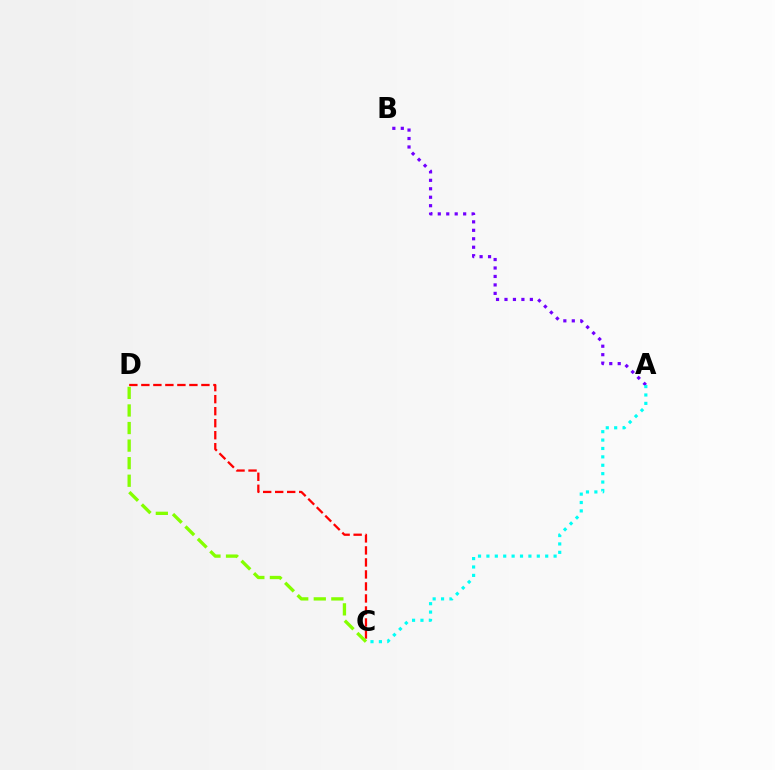{('A', 'B'): [{'color': '#7200ff', 'line_style': 'dotted', 'thickness': 2.3}], ('A', 'C'): [{'color': '#00fff6', 'line_style': 'dotted', 'thickness': 2.28}], ('C', 'D'): [{'color': '#ff0000', 'line_style': 'dashed', 'thickness': 1.63}, {'color': '#84ff00', 'line_style': 'dashed', 'thickness': 2.39}]}